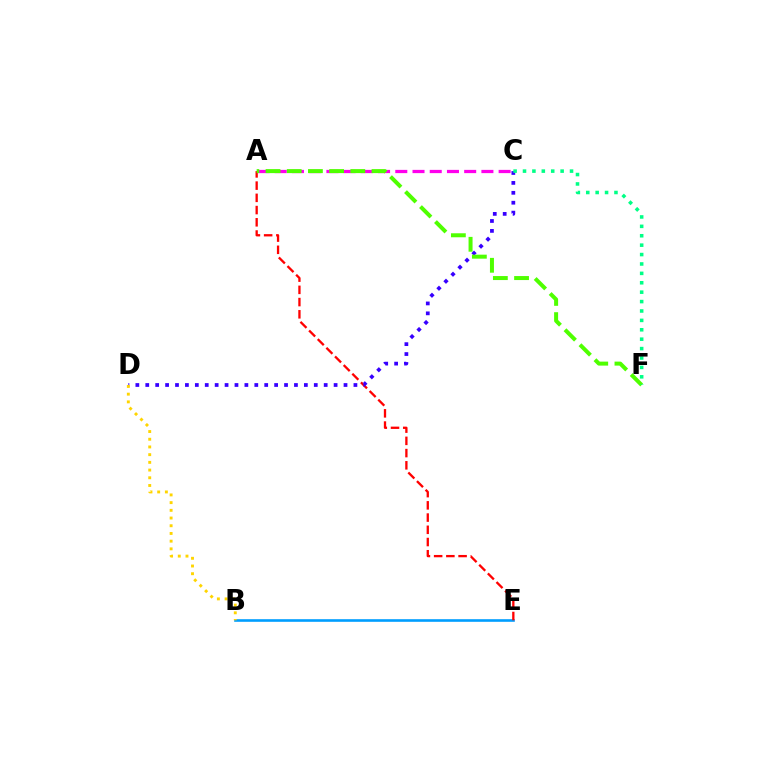{('B', 'E'): [{'color': '#009eff', 'line_style': 'solid', 'thickness': 1.88}], ('A', 'E'): [{'color': '#ff0000', 'line_style': 'dashed', 'thickness': 1.66}], ('C', 'D'): [{'color': '#3700ff', 'line_style': 'dotted', 'thickness': 2.69}], ('A', 'C'): [{'color': '#ff00ed', 'line_style': 'dashed', 'thickness': 2.34}], ('A', 'F'): [{'color': '#4fff00', 'line_style': 'dashed', 'thickness': 2.88}], ('B', 'D'): [{'color': '#ffd500', 'line_style': 'dotted', 'thickness': 2.09}], ('C', 'F'): [{'color': '#00ff86', 'line_style': 'dotted', 'thickness': 2.55}]}